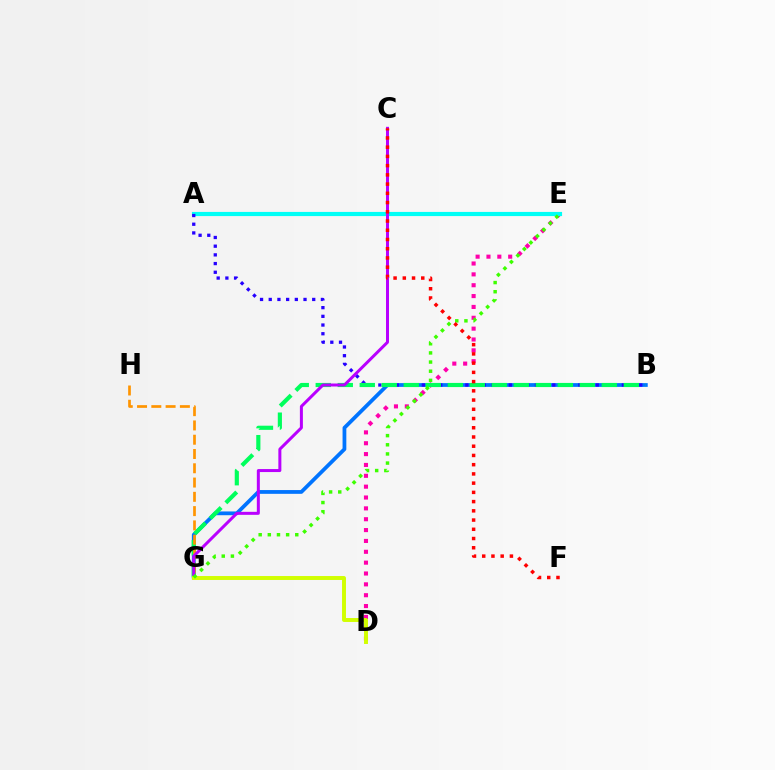{('D', 'E'): [{'color': '#ff00ac', 'line_style': 'dotted', 'thickness': 2.95}], ('A', 'E'): [{'color': '#00fff6', 'line_style': 'solid', 'thickness': 2.99}], ('B', 'G'): [{'color': '#0074ff', 'line_style': 'solid', 'thickness': 2.71}, {'color': '#00ff5c', 'line_style': 'dashed', 'thickness': 2.99}], ('A', 'B'): [{'color': '#2500ff', 'line_style': 'dotted', 'thickness': 2.36}], ('G', 'H'): [{'color': '#ff9400', 'line_style': 'dashed', 'thickness': 1.94}], ('C', 'G'): [{'color': '#b900ff', 'line_style': 'solid', 'thickness': 2.16}], ('D', 'G'): [{'color': '#d1ff00', 'line_style': 'solid', 'thickness': 2.83}], ('E', 'G'): [{'color': '#3dff00', 'line_style': 'dotted', 'thickness': 2.49}], ('C', 'F'): [{'color': '#ff0000', 'line_style': 'dotted', 'thickness': 2.51}]}